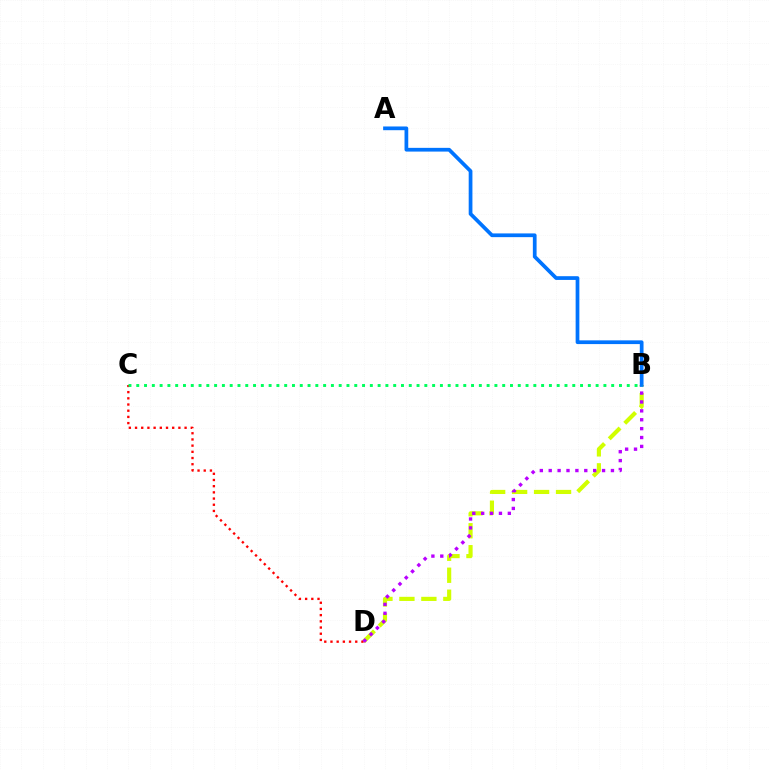{('B', 'D'): [{'color': '#d1ff00', 'line_style': 'dashed', 'thickness': 2.98}, {'color': '#b900ff', 'line_style': 'dotted', 'thickness': 2.42}], ('C', 'D'): [{'color': '#ff0000', 'line_style': 'dotted', 'thickness': 1.68}], ('A', 'B'): [{'color': '#0074ff', 'line_style': 'solid', 'thickness': 2.69}], ('B', 'C'): [{'color': '#00ff5c', 'line_style': 'dotted', 'thickness': 2.12}]}